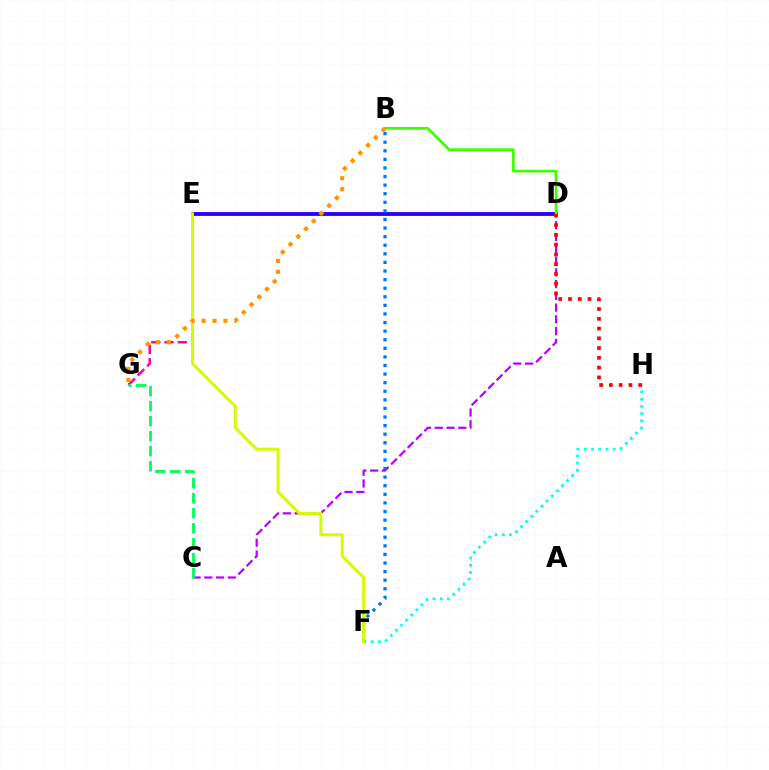{('F', 'H'): [{'color': '#00fff6', 'line_style': 'dotted', 'thickness': 1.96}], ('C', 'D'): [{'color': '#b900ff', 'line_style': 'dashed', 'thickness': 1.6}], ('D', 'E'): [{'color': '#2500ff', 'line_style': 'solid', 'thickness': 2.75}], ('E', 'G'): [{'color': '#ff00ac', 'line_style': 'dashed', 'thickness': 1.8}], ('B', 'F'): [{'color': '#0074ff', 'line_style': 'dotted', 'thickness': 2.33}], ('B', 'D'): [{'color': '#3dff00', 'line_style': 'solid', 'thickness': 1.98}], ('E', 'F'): [{'color': '#d1ff00', 'line_style': 'solid', 'thickness': 2.16}], ('D', 'H'): [{'color': '#ff0000', 'line_style': 'dotted', 'thickness': 2.65}], ('C', 'G'): [{'color': '#00ff5c', 'line_style': 'dashed', 'thickness': 2.04}], ('B', 'G'): [{'color': '#ff9400', 'line_style': 'dotted', 'thickness': 2.97}]}